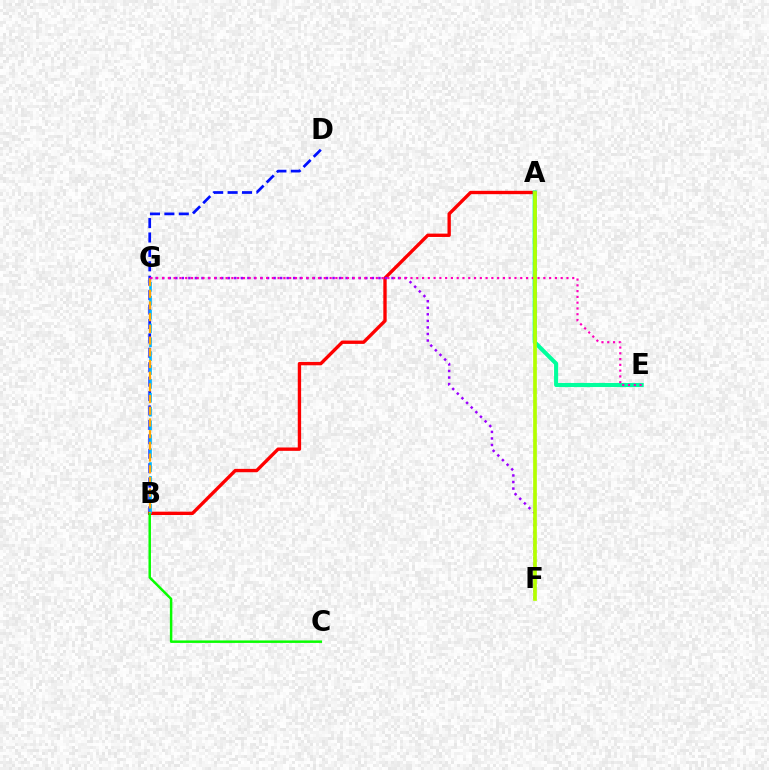{('B', 'D'): [{'color': '#0010ff', 'line_style': 'dashed', 'thickness': 1.96}], ('A', 'B'): [{'color': '#ff0000', 'line_style': 'solid', 'thickness': 2.41}], ('B', 'C'): [{'color': '#08ff00', 'line_style': 'solid', 'thickness': 1.78}], ('B', 'G'): [{'color': '#00b5ff', 'line_style': 'dashed', 'thickness': 1.88}, {'color': '#ffa500', 'line_style': 'dashed', 'thickness': 1.59}], ('F', 'G'): [{'color': '#9b00ff', 'line_style': 'dotted', 'thickness': 1.78}], ('A', 'E'): [{'color': '#00ff9d', 'line_style': 'solid', 'thickness': 2.95}], ('E', 'G'): [{'color': '#ff00bd', 'line_style': 'dotted', 'thickness': 1.57}], ('A', 'F'): [{'color': '#b3ff00', 'line_style': 'solid', 'thickness': 2.66}]}